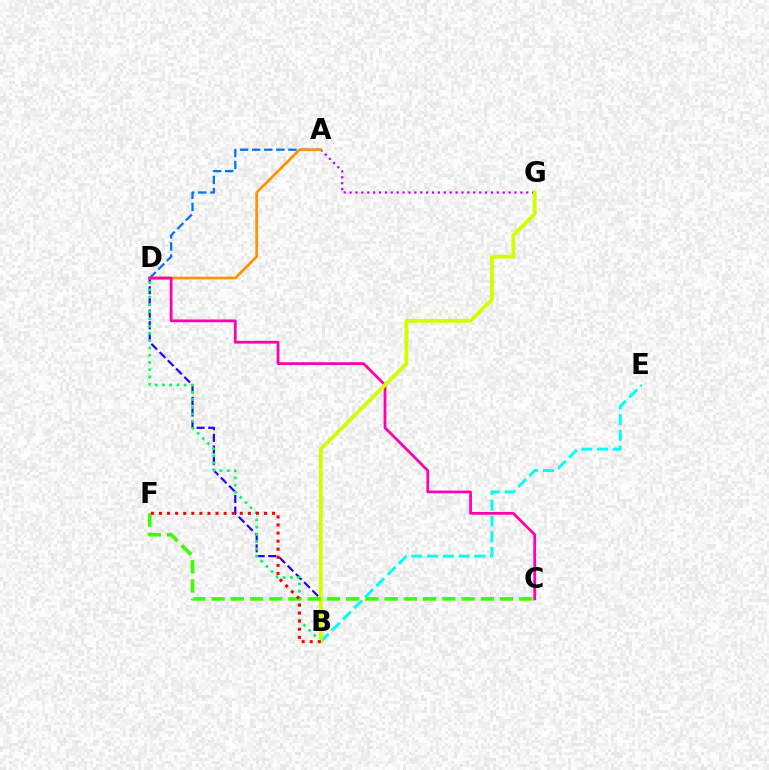{('B', 'E'): [{'color': '#00fff6', 'line_style': 'dashed', 'thickness': 2.14}], ('B', 'D'): [{'color': '#2500ff', 'line_style': 'dashed', 'thickness': 1.58}, {'color': '#00ff5c', 'line_style': 'dotted', 'thickness': 1.97}], ('A', 'G'): [{'color': '#b900ff', 'line_style': 'dotted', 'thickness': 1.6}], ('A', 'D'): [{'color': '#0074ff', 'line_style': 'dashed', 'thickness': 1.64}, {'color': '#ff9400', 'line_style': 'solid', 'thickness': 1.98}], ('C', 'D'): [{'color': '#ff00ac', 'line_style': 'solid', 'thickness': 1.98}], ('B', 'G'): [{'color': '#d1ff00', 'line_style': 'solid', 'thickness': 2.76}], ('C', 'F'): [{'color': '#3dff00', 'line_style': 'dashed', 'thickness': 2.61}], ('B', 'F'): [{'color': '#ff0000', 'line_style': 'dotted', 'thickness': 2.19}]}